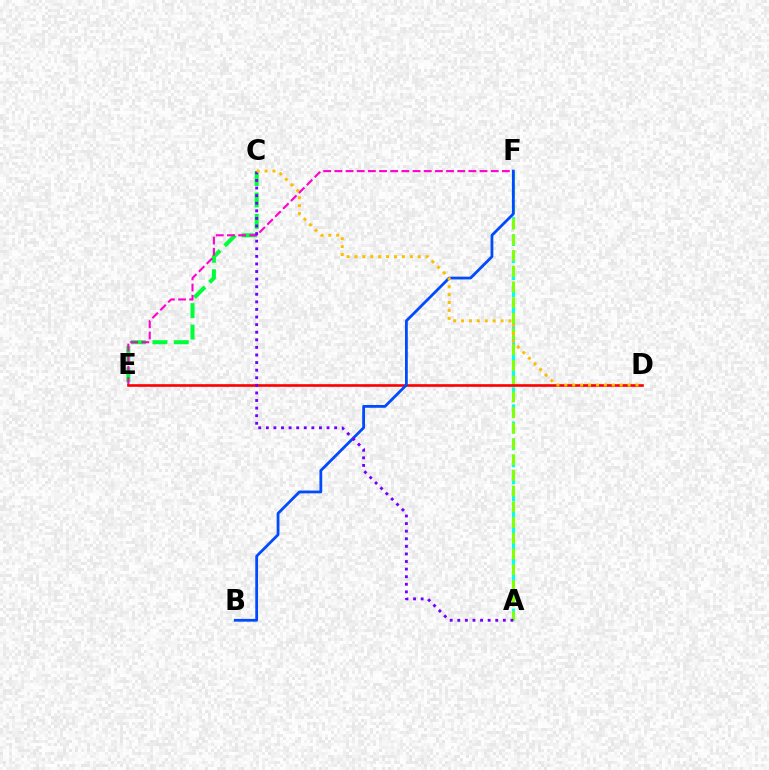{('C', 'E'): [{'color': '#00ff39', 'line_style': 'dashed', 'thickness': 2.91}], ('A', 'F'): [{'color': '#00fff6', 'line_style': 'dashed', 'thickness': 2.31}, {'color': '#84ff00', 'line_style': 'dashed', 'thickness': 2.13}], ('E', 'F'): [{'color': '#ff00cf', 'line_style': 'dashed', 'thickness': 1.52}], ('D', 'E'): [{'color': '#ff0000', 'line_style': 'solid', 'thickness': 1.9}], ('B', 'F'): [{'color': '#004bff', 'line_style': 'solid', 'thickness': 2.0}], ('A', 'C'): [{'color': '#7200ff', 'line_style': 'dotted', 'thickness': 2.06}], ('C', 'D'): [{'color': '#ffbd00', 'line_style': 'dotted', 'thickness': 2.15}]}